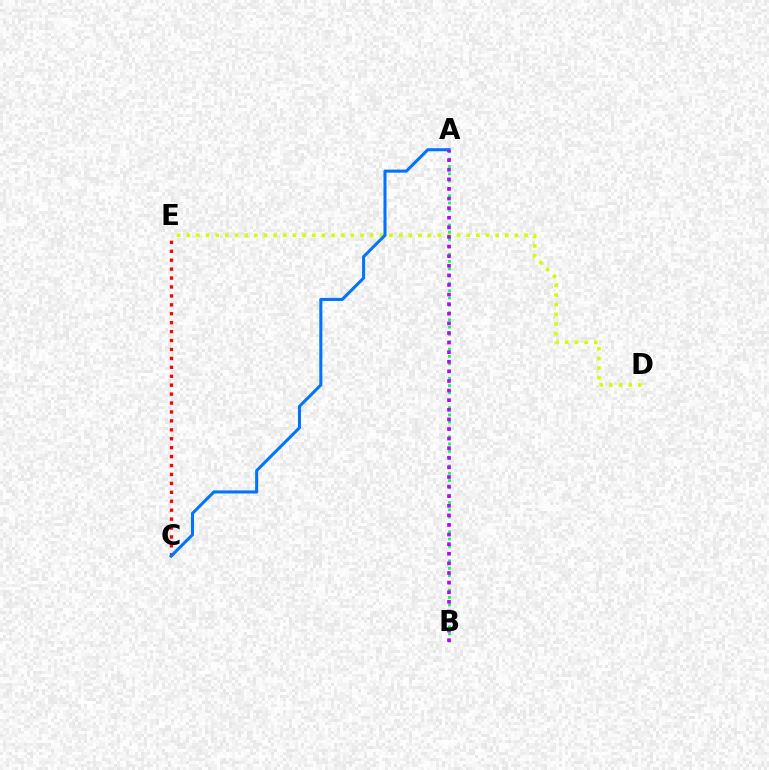{('C', 'E'): [{'color': '#ff0000', 'line_style': 'dotted', 'thickness': 2.43}], ('D', 'E'): [{'color': '#d1ff00', 'line_style': 'dotted', 'thickness': 2.62}], ('A', 'B'): [{'color': '#00ff5c', 'line_style': 'dotted', 'thickness': 1.98}, {'color': '#b900ff', 'line_style': 'dotted', 'thickness': 2.61}], ('A', 'C'): [{'color': '#0074ff', 'line_style': 'solid', 'thickness': 2.2}]}